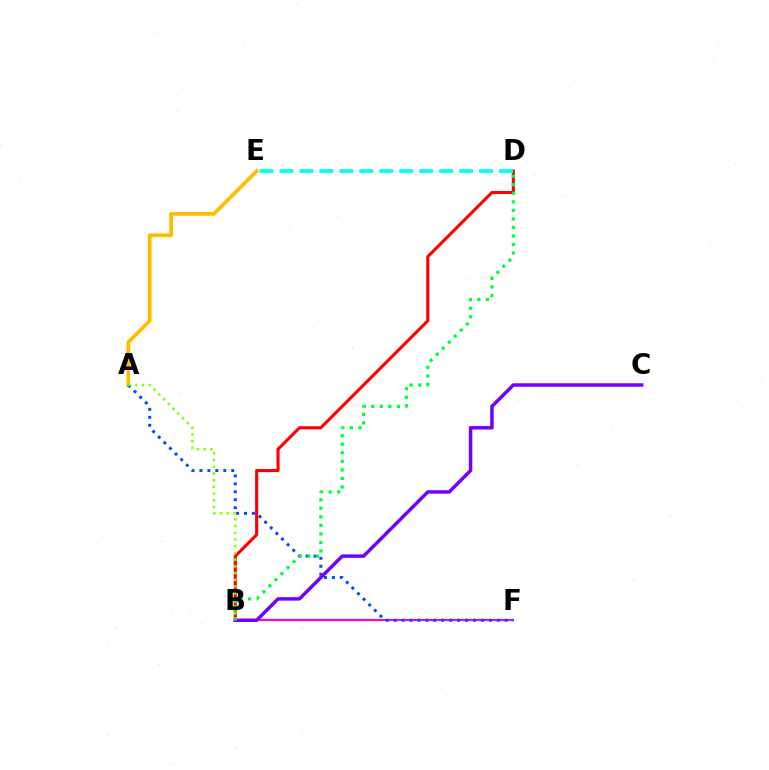{('B', 'D'): [{'color': '#ff0000', 'line_style': 'solid', 'thickness': 2.23}, {'color': '#00ff39', 'line_style': 'dotted', 'thickness': 2.32}], ('A', 'E'): [{'color': '#ffbd00', 'line_style': 'solid', 'thickness': 2.69}], ('B', 'F'): [{'color': '#ff00cf', 'line_style': 'solid', 'thickness': 1.53}], ('D', 'E'): [{'color': '#00fff6', 'line_style': 'dashed', 'thickness': 2.71}], ('A', 'F'): [{'color': '#004bff', 'line_style': 'dotted', 'thickness': 2.16}], ('B', 'C'): [{'color': '#7200ff', 'line_style': 'solid', 'thickness': 2.5}], ('A', 'B'): [{'color': '#84ff00', 'line_style': 'dotted', 'thickness': 1.82}]}